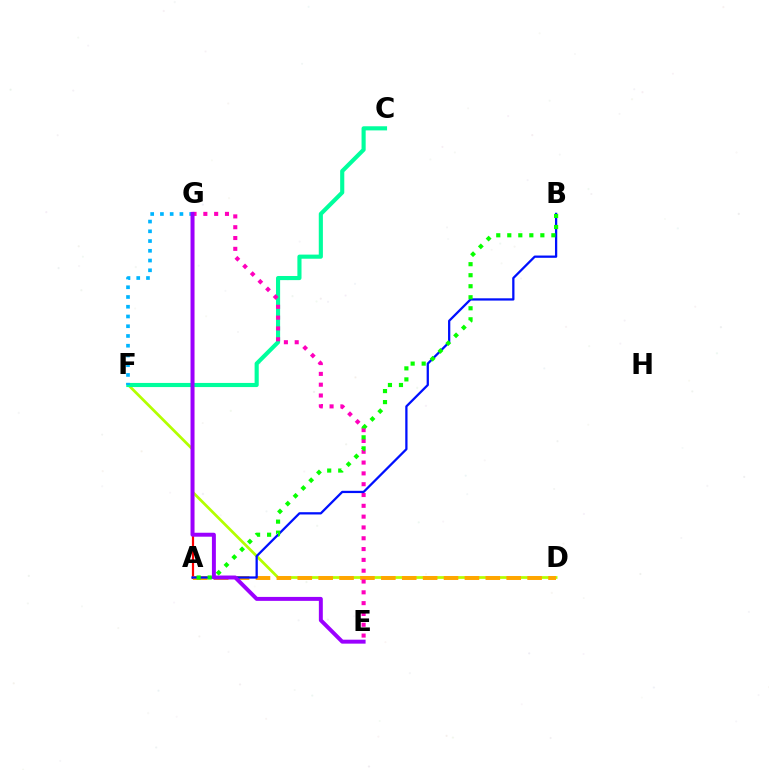{('A', 'G'): [{'color': '#ff0000', 'line_style': 'solid', 'thickness': 1.58}], ('D', 'F'): [{'color': '#b3ff00', 'line_style': 'solid', 'thickness': 1.97}], ('C', 'F'): [{'color': '#00ff9d', 'line_style': 'solid', 'thickness': 2.97}], ('A', 'D'): [{'color': '#ffa500', 'line_style': 'dashed', 'thickness': 2.84}], ('F', 'G'): [{'color': '#00b5ff', 'line_style': 'dotted', 'thickness': 2.65}], ('E', 'G'): [{'color': '#ff00bd', 'line_style': 'dotted', 'thickness': 2.94}, {'color': '#9b00ff', 'line_style': 'solid', 'thickness': 2.84}], ('A', 'B'): [{'color': '#0010ff', 'line_style': 'solid', 'thickness': 1.63}, {'color': '#08ff00', 'line_style': 'dotted', 'thickness': 2.99}]}